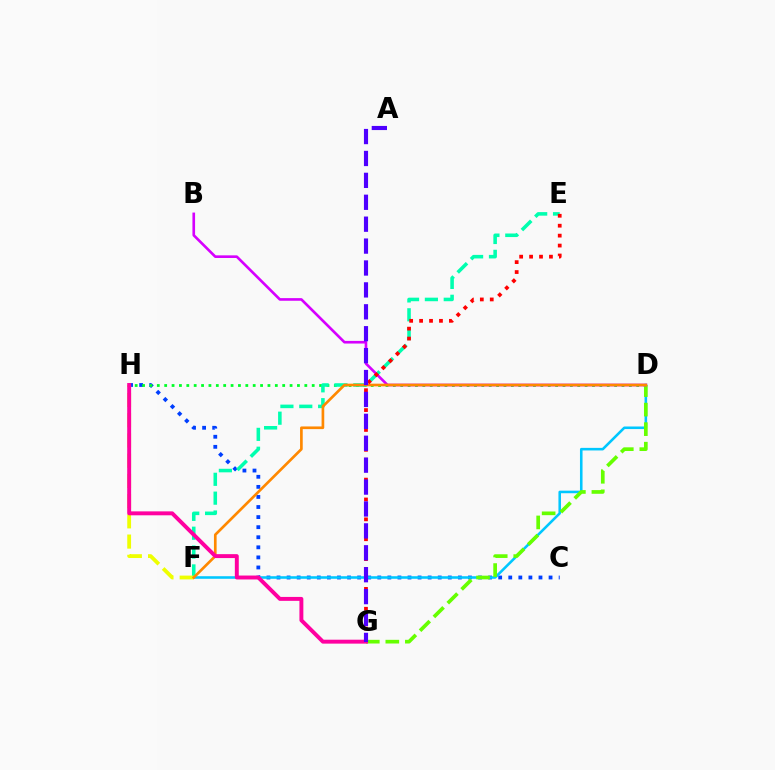{('C', 'H'): [{'color': '#003fff', 'line_style': 'dotted', 'thickness': 2.74}], ('D', 'H'): [{'color': '#00ff27', 'line_style': 'dotted', 'thickness': 2.0}], ('D', 'F'): [{'color': '#00c7ff', 'line_style': 'solid', 'thickness': 1.85}, {'color': '#ff8800', 'line_style': 'solid', 'thickness': 1.92}], ('E', 'F'): [{'color': '#00ffaf', 'line_style': 'dashed', 'thickness': 2.56}], ('F', 'H'): [{'color': '#eeff00', 'line_style': 'dashed', 'thickness': 2.75}], ('D', 'G'): [{'color': '#66ff00', 'line_style': 'dashed', 'thickness': 2.65}], ('B', 'D'): [{'color': '#d600ff', 'line_style': 'solid', 'thickness': 1.9}], ('G', 'H'): [{'color': '#ff00a0', 'line_style': 'solid', 'thickness': 2.83}], ('E', 'G'): [{'color': '#ff0000', 'line_style': 'dotted', 'thickness': 2.7}], ('A', 'G'): [{'color': '#4f00ff', 'line_style': 'dashed', 'thickness': 2.98}]}